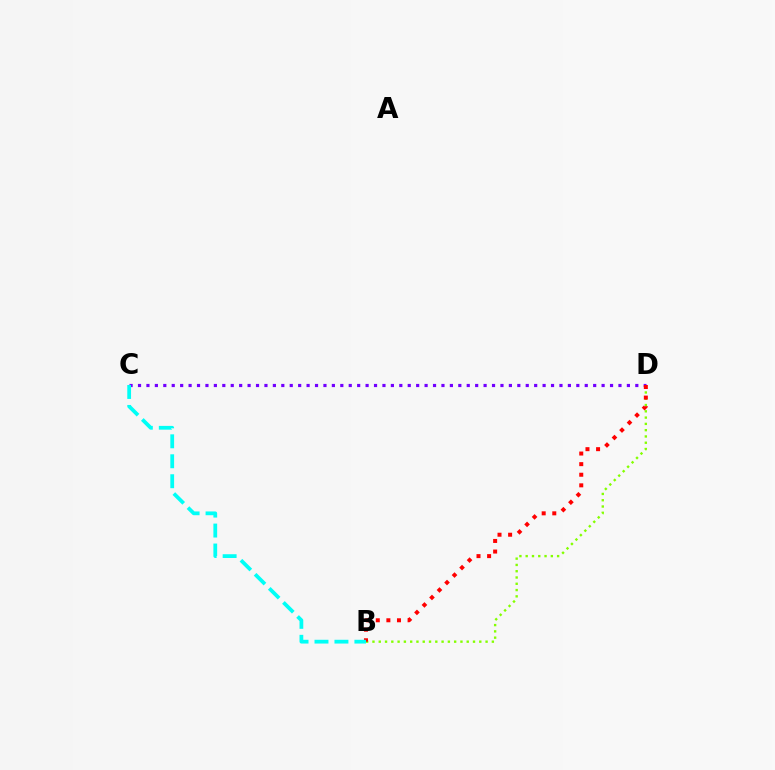{('C', 'D'): [{'color': '#7200ff', 'line_style': 'dotted', 'thickness': 2.29}], ('B', 'D'): [{'color': '#84ff00', 'line_style': 'dotted', 'thickness': 1.71}, {'color': '#ff0000', 'line_style': 'dotted', 'thickness': 2.88}], ('B', 'C'): [{'color': '#00fff6', 'line_style': 'dashed', 'thickness': 2.71}]}